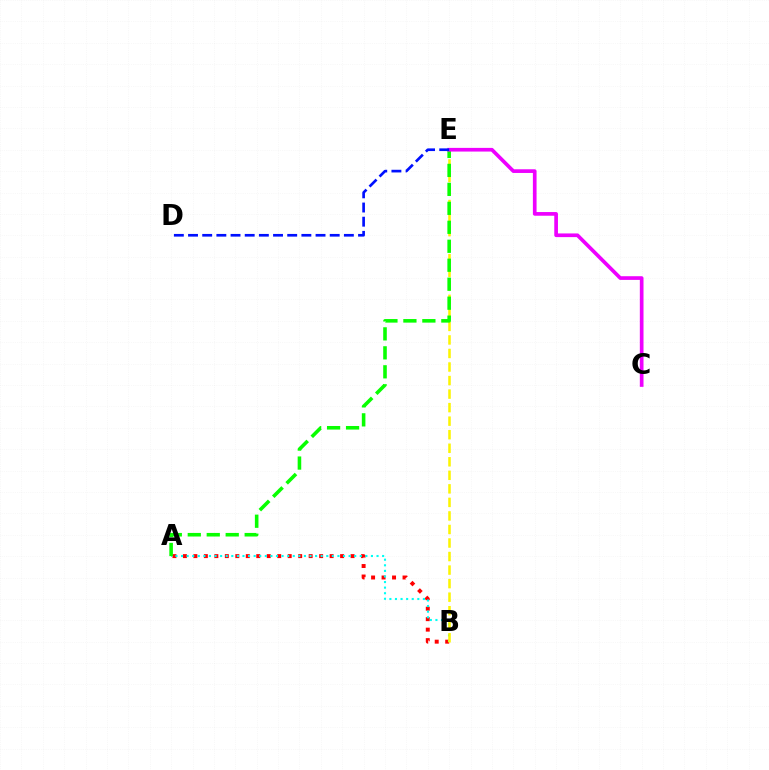{('A', 'B'): [{'color': '#ff0000', 'line_style': 'dotted', 'thickness': 2.85}, {'color': '#00fff6', 'line_style': 'dotted', 'thickness': 1.52}], ('B', 'E'): [{'color': '#fcf500', 'line_style': 'dashed', 'thickness': 1.84}], ('A', 'E'): [{'color': '#08ff00', 'line_style': 'dashed', 'thickness': 2.58}], ('C', 'E'): [{'color': '#ee00ff', 'line_style': 'solid', 'thickness': 2.65}], ('D', 'E'): [{'color': '#0010ff', 'line_style': 'dashed', 'thickness': 1.92}]}